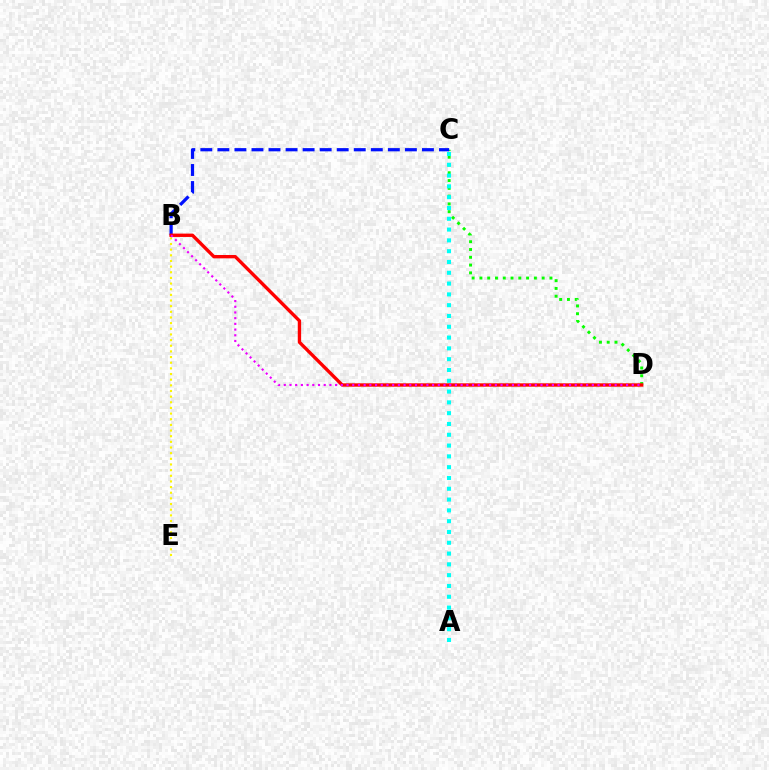{('B', 'E'): [{'color': '#fcf500', 'line_style': 'dotted', 'thickness': 1.54}], ('C', 'D'): [{'color': '#08ff00', 'line_style': 'dotted', 'thickness': 2.11}], ('B', 'C'): [{'color': '#0010ff', 'line_style': 'dashed', 'thickness': 2.32}], ('A', 'C'): [{'color': '#00fff6', 'line_style': 'dotted', 'thickness': 2.93}], ('B', 'D'): [{'color': '#ff0000', 'line_style': 'solid', 'thickness': 2.42}, {'color': '#ee00ff', 'line_style': 'dotted', 'thickness': 1.55}]}